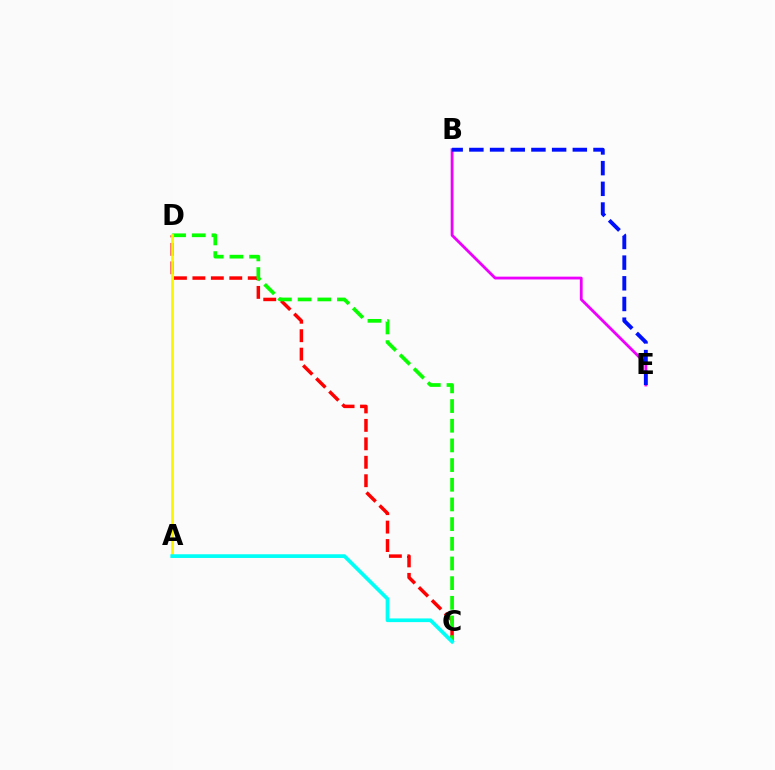{('B', 'E'): [{'color': '#ee00ff', 'line_style': 'solid', 'thickness': 2.03}, {'color': '#0010ff', 'line_style': 'dashed', 'thickness': 2.81}], ('C', 'D'): [{'color': '#ff0000', 'line_style': 'dashed', 'thickness': 2.51}, {'color': '#08ff00', 'line_style': 'dashed', 'thickness': 2.67}], ('A', 'D'): [{'color': '#fcf500', 'line_style': 'solid', 'thickness': 1.97}], ('A', 'C'): [{'color': '#00fff6', 'line_style': 'solid', 'thickness': 2.66}]}